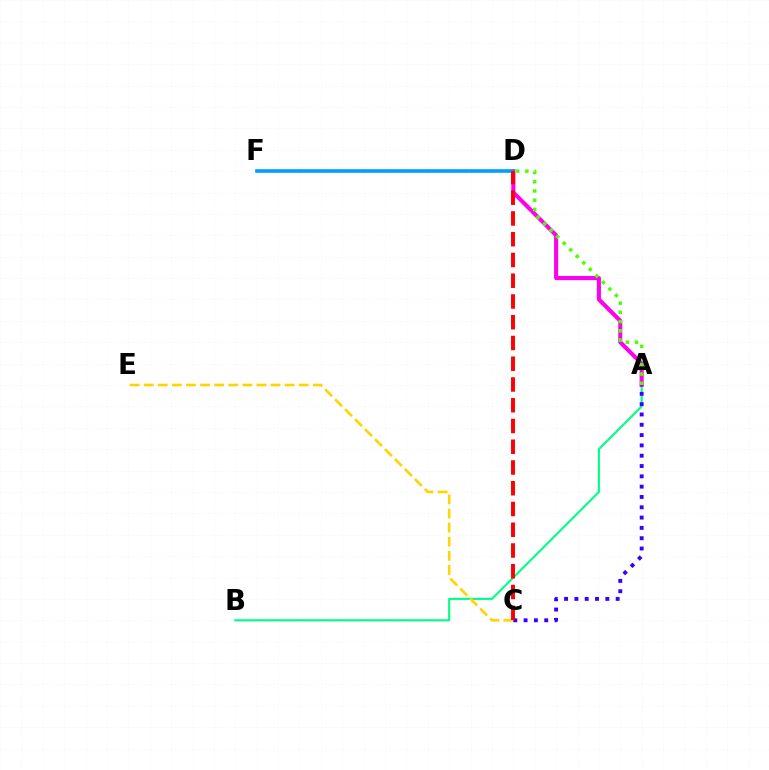{('A', 'B'): [{'color': '#00ff86', 'line_style': 'solid', 'thickness': 1.52}], ('A', 'D'): [{'color': '#ff00ed', 'line_style': 'solid', 'thickness': 2.94}, {'color': '#4fff00', 'line_style': 'dotted', 'thickness': 2.51}], ('C', 'E'): [{'color': '#ffd500', 'line_style': 'dashed', 'thickness': 1.91}], ('A', 'C'): [{'color': '#3700ff', 'line_style': 'dotted', 'thickness': 2.8}], ('D', 'F'): [{'color': '#009eff', 'line_style': 'solid', 'thickness': 2.61}], ('C', 'D'): [{'color': '#ff0000', 'line_style': 'dashed', 'thickness': 2.82}]}